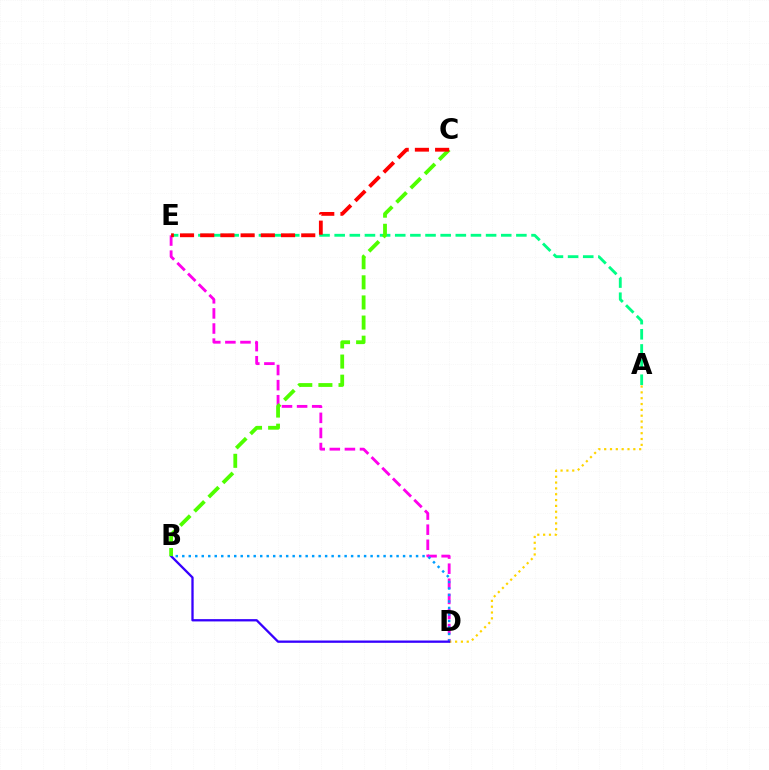{('D', 'E'): [{'color': '#ff00ed', 'line_style': 'dashed', 'thickness': 2.05}], ('B', 'D'): [{'color': '#009eff', 'line_style': 'dotted', 'thickness': 1.76}, {'color': '#3700ff', 'line_style': 'solid', 'thickness': 1.66}], ('A', 'D'): [{'color': '#ffd500', 'line_style': 'dotted', 'thickness': 1.58}], ('A', 'E'): [{'color': '#00ff86', 'line_style': 'dashed', 'thickness': 2.06}], ('B', 'C'): [{'color': '#4fff00', 'line_style': 'dashed', 'thickness': 2.73}], ('C', 'E'): [{'color': '#ff0000', 'line_style': 'dashed', 'thickness': 2.74}]}